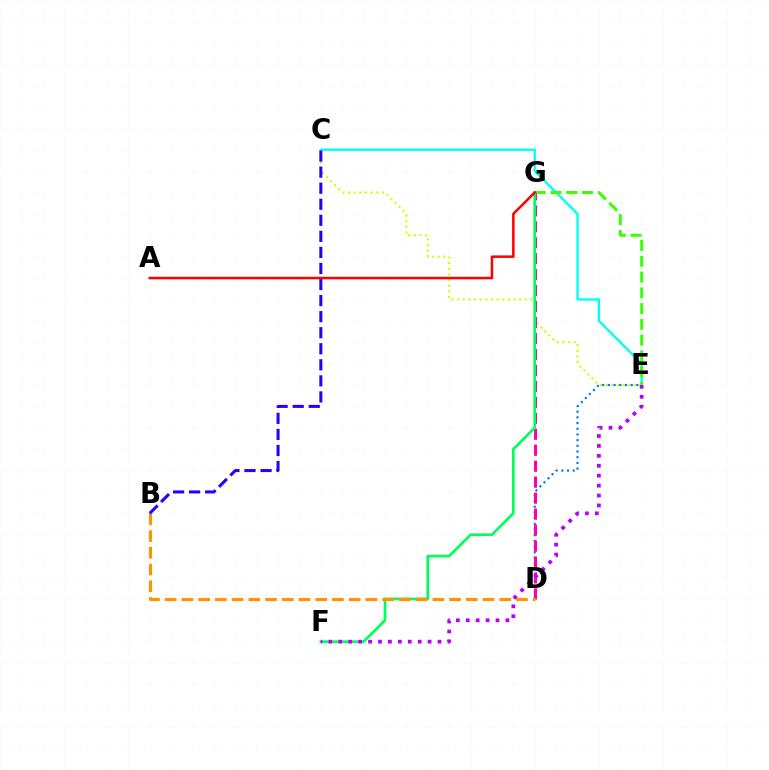{('C', 'E'): [{'color': '#00fff6', 'line_style': 'solid', 'thickness': 1.68}, {'color': '#d1ff00', 'line_style': 'dotted', 'thickness': 1.54}], ('D', 'E'): [{'color': '#0074ff', 'line_style': 'dotted', 'thickness': 1.55}], ('E', 'G'): [{'color': '#3dff00', 'line_style': 'dashed', 'thickness': 2.14}], ('D', 'G'): [{'color': '#ff00ac', 'line_style': 'dashed', 'thickness': 2.17}], ('F', 'G'): [{'color': '#00ff5c', 'line_style': 'solid', 'thickness': 1.93}], ('B', 'D'): [{'color': '#ff9400', 'line_style': 'dashed', 'thickness': 2.27}], ('E', 'F'): [{'color': '#b900ff', 'line_style': 'dotted', 'thickness': 2.7}], ('A', 'G'): [{'color': '#ff0000', 'line_style': 'solid', 'thickness': 1.81}], ('B', 'C'): [{'color': '#2500ff', 'line_style': 'dashed', 'thickness': 2.18}]}